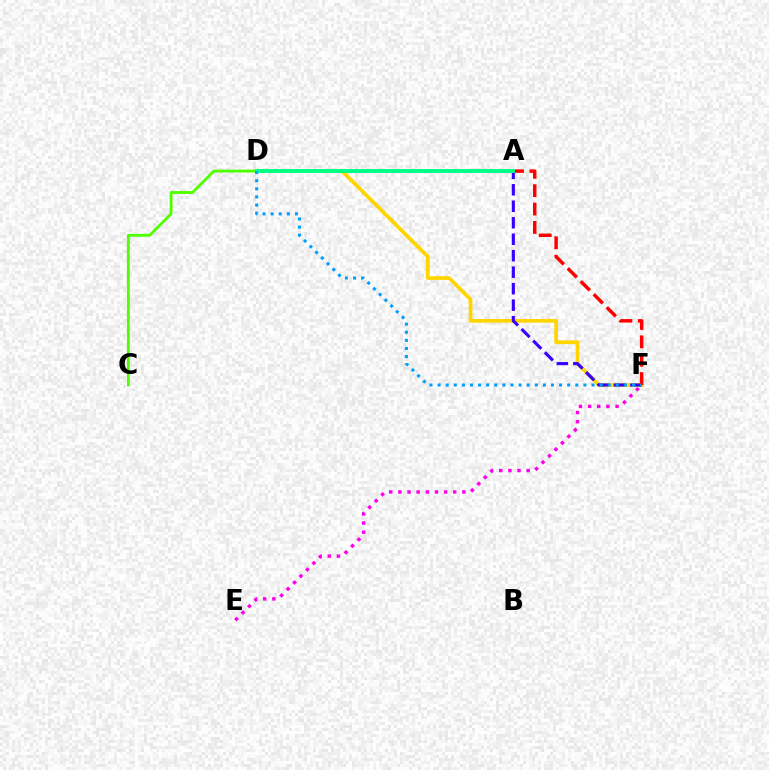{('D', 'F'): [{'color': '#ffd500', 'line_style': 'solid', 'thickness': 2.68}, {'color': '#009eff', 'line_style': 'dotted', 'thickness': 2.2}], ('A', 'F'): [{'color': '#3700ff', 'line_style': 'dashed', 'thickness': 2.24}, {'color': '#ff0000', 'line_style': 'dashed', 'thickness': 2.5}], ('E', 'F'): [{'color': '#ff00ed', 'line_style': 'dotted', 'thickness': 2.48}], ('C', 'D'): [{'color': '#4fff00', 'line_style': 'solid', 'thickness': 2.04}], ('A', 'D'): [{'color': '#00ff86', 'line_style': 'solid', 'thickness': 2.81}]}